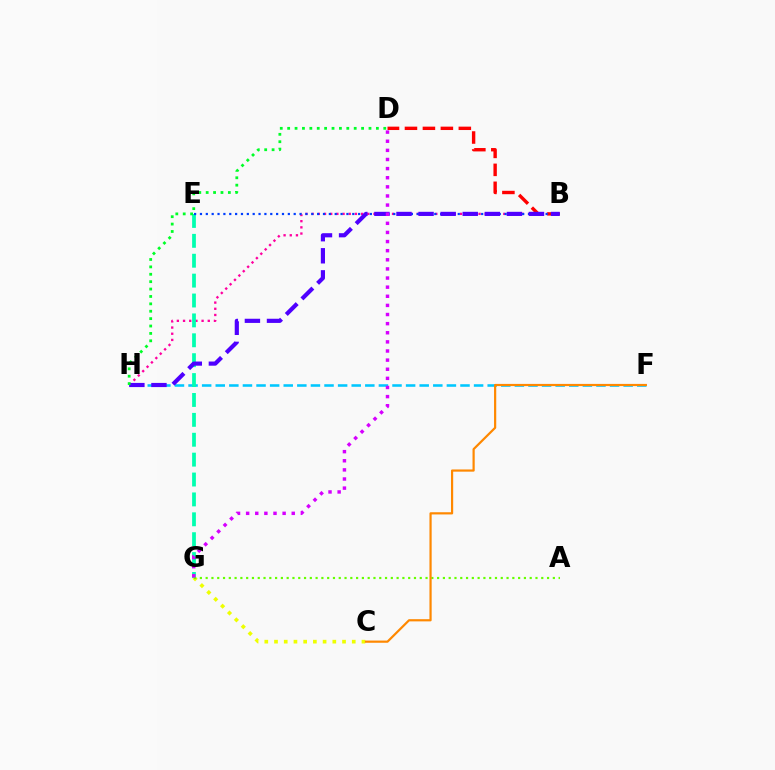{('B', 'H'): [{'color': '#ff00a0', 'line_style': 'dotted', 'thickness': 1.68}, {'color': '#4f00ff', 'line_style': 'dashed', 'thickness': 3.0}], ('B', 'D'): [{'color': '#ff0000', 'line_style': 'dashed', 'thickness': 2.44}], ('F', 'H'): [{'color': '#00c7ff', 'line_style': 'dashed', 'thickness': 1.85}], ('C', 'G'): [{'color': '#eeff00', 'line_style': 'dotted', 'thickness': 2.64}], ('E', 'G'): [{'color': '#00ffaf', 'line_style': 'dashed', 'thickness': 2.7}], ('B', 'E'): [{'color': '#003fff', 'line_style': 'dotted', 'thickness': 1.59}], ('A', 'G'): [{'color': '#66ff00', 'line_style': 'dotted', 'thickness': 1.57}], ('C', 'F'): [{'color': '#ff8800', 'line_style': 'solid', 'thickness': 1.58}], ('D', 'G'): [{'color': '#d600ff', 'line_style': 'dotted', 'thickness': 2.48}], ('D', 'H'): [{'color': '#00ff27', 'line_style': 'dotted', 'thickness': 2.01}]}